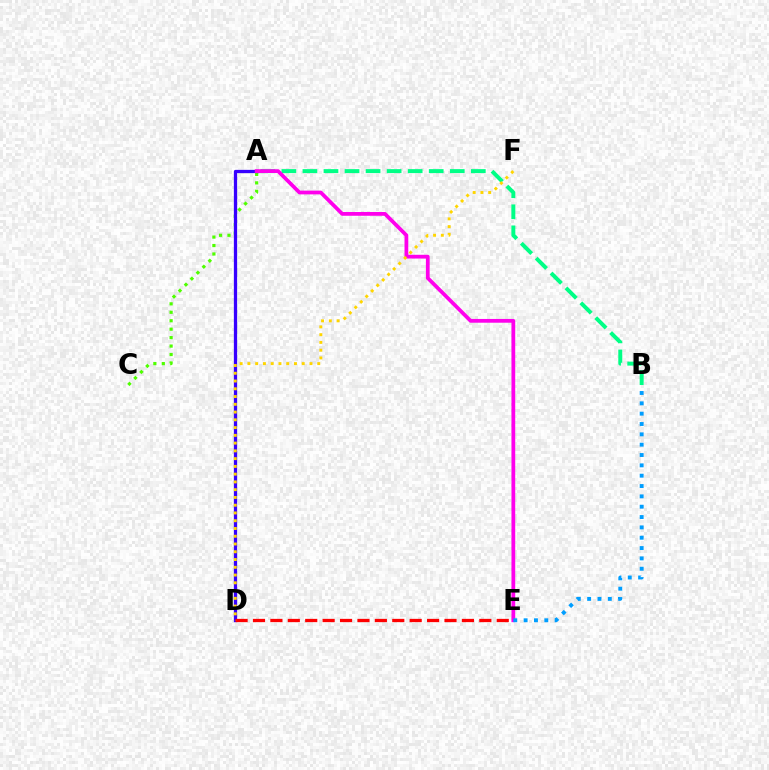{('A', 'B'): [{'color': '#00ff86', 'line_style': 'dashed', 'thickness': 2.86}], ('A', 'C'): [{'color': '#4fff00', 'line_style': 'dotted', 'thickness': 2.3}], ('A', 'D'): [{'color': '#3700ff', 'line_style': 'solid', 'thickness': 2.35}], ('D', 'E'): [{'color': '#ff0000', 'line_style': 'dashed', 'thickness': 2.37}], ('A', 'E'): [{'color': '#ff00ed', 'line_style': 'solid', 'thickness': 2.71}], ('B', 'E'): [{'color': '#009eff', 'line_style': 'dotted', 'thickness': 2.81}], ('D', 'F'): [{'color': '#ffd500', 'line_style': 'dotted', 'thickness': 2.11}]}